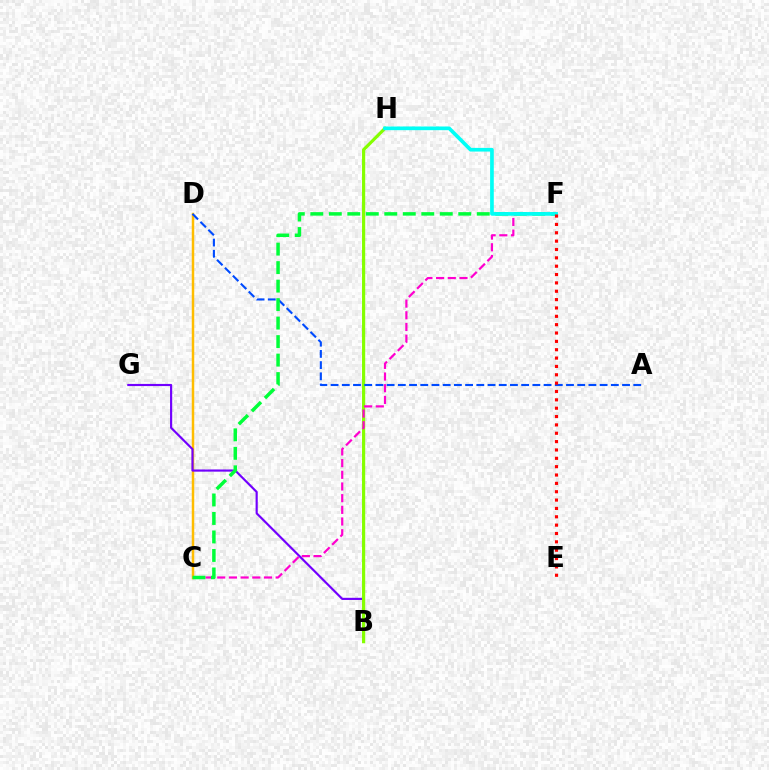{('C', 'D'): [{'color': '#ffbd00', 'line_style': 'solid', 'thickness': 1.78}], ('B', 'G'): [{'color': '#7200ff', 'line_style': 'solid', 'thickness': 1.56}], ('B', 'H'): [{'color': '#84ff00', 'line_style': 'solid', 'thickness': 2.29}], ('A', 'D'): [{'color': '#004bff', 'line_style': 'dashed', 'thickness': 1.52}], ('C', 'F'): [{'color': '#ff00cf', 'line_style': 'dashed', 'thickness': 1.59}, {'color': '#00ff39', 'line_style': 'dashed', 'thickness': 2.51}], ('F', 'H'): [{'color': '#00fff6', 'line_style': 'solid', 'thickness': 2.65}], ('E', 'F'): [{'color': '#ff0000', 'line_style': 'dotted', 'thickness': 2.27}]}